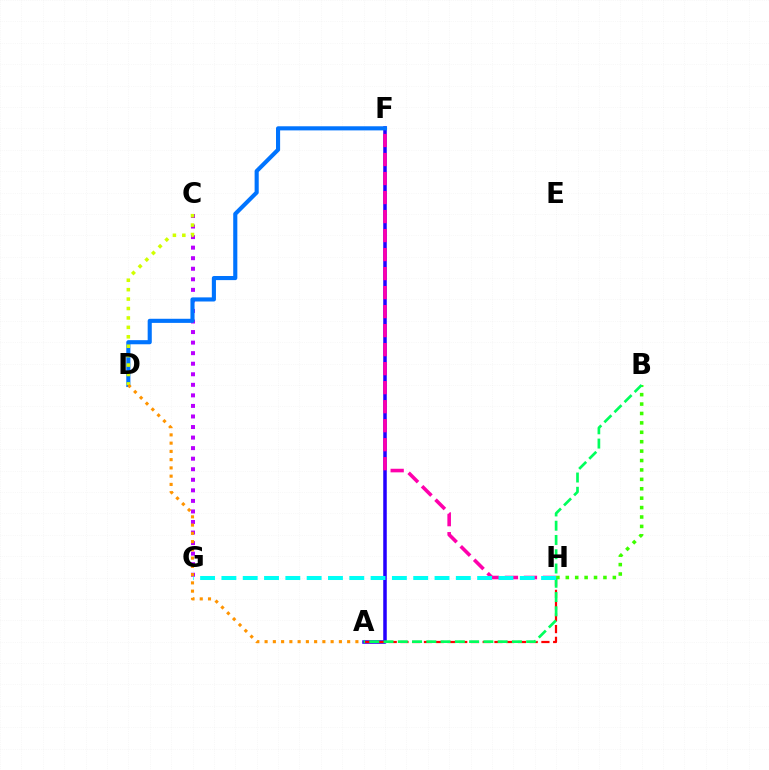{('C', 'G'): [{'color': '#b900ff', 'line_style': 'dotted', 'thickness': 2.87}], ('A', 'F'): [{'color': '#2500ff', 'line_style': 'solid', 'thickness': 2.54}], ('A', 'H'): [{'color': '#ff0000', 'line_style': 'dashed', 'thickness': 1.6}], ('B', 'H'): [{'color': '#3dff00', 'line_style': 'dotted', 'thickness': 2.56}], ('D', 'F'): [{'color': '#0074ff', 'line_style': 'solid', 'thickness': 2.96}], ('C', 'D'): [{'color': '#d1ff00', 'line_style': 'dotted', 'thickness': 2.56}], ('F', 'H'): [{'color': '#ff00ac', 'line_style': 'dashed', 'thickness': 2.58}], ('A', 'B'): [{'color': '#00ff5c', 'line_style': 'dashed', 'thickness': 1.94}], ('G', 'H'): [{'color': '#00fff6', 'line_style': 'dashed', 'thickness': 2.9}], ('A', 'D'): [{'color': '#ff9400', 'line_style': 'dotted', 'thickness': 2.24}]}